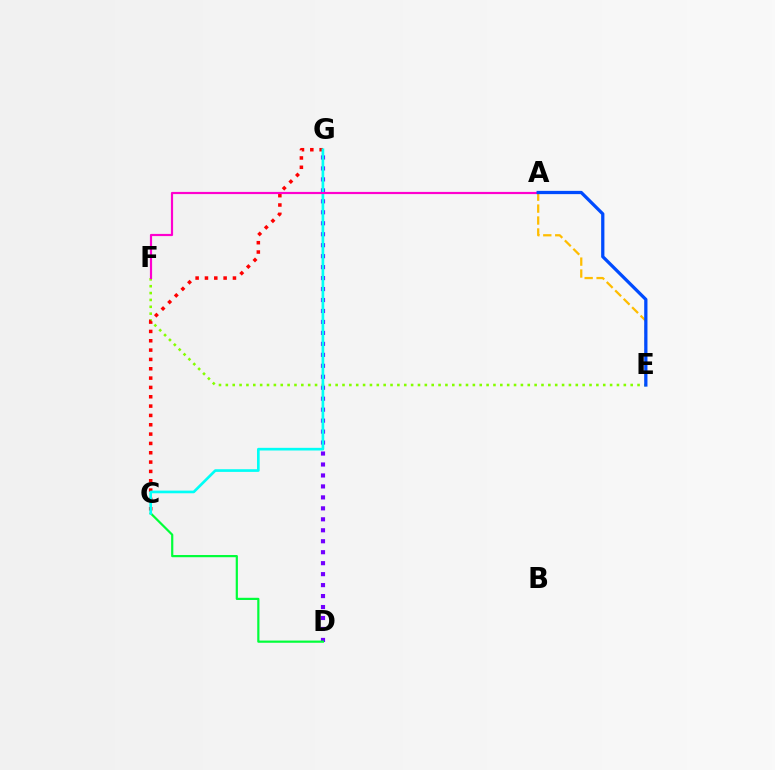{('D', 'G'): [{'color': '#7200ff', 'line_style': 'dotted', 'thickness': 2.98}], ('E', 'F'): [{'color': '#84ff00', 'line_style': 'dotted', 'thickness': 1.86}], ('C', 'D'): [{'color': '#00ff39', 'line_style': 'solid', 'thickness': 1.58}], ('C', 'G'): [{'color': '#ff0000', 'line_style': 'dotted', 'thickness': 2.54}, {'color': '#00fff6', 'line_style': 'solid', 'thickness': 1.92}], ('A', 'E'): [{'color': '#ffbd00', 'line_style': 'dashed', 'thickness': 1.62}, {'color': '#004bff', 'line_style': 'solid', 'thickness': 2.35}], ('A', 'F'): [{'color': '#ff00cf', 'line_style': 'solid', 'thickness': 1.58}]}